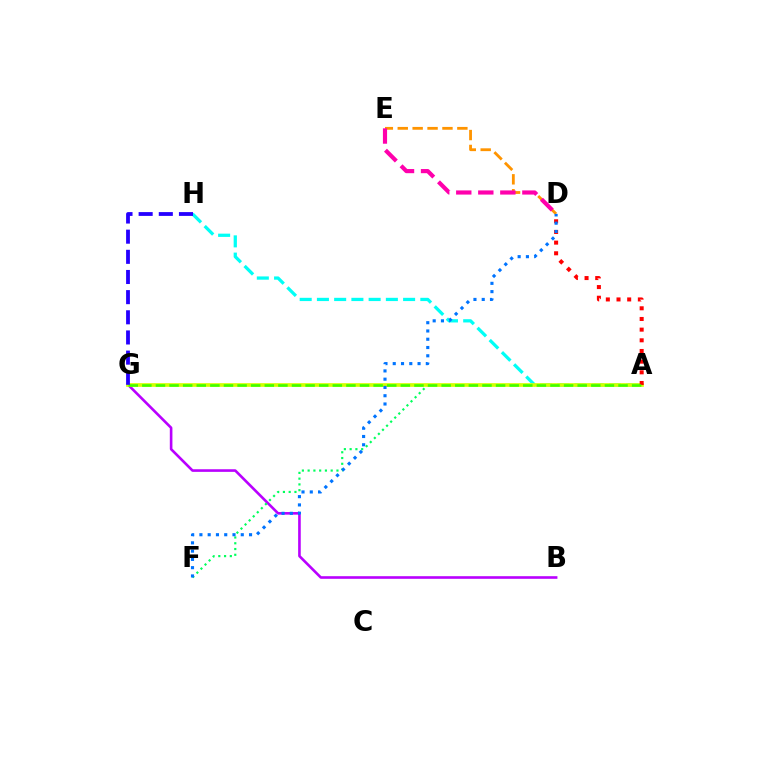{('D', 'E'): [{'color': '#ff9400', 'line_style': 'dashed', 'thickness': 2.02}, {'color': '#ff00ac', 'line_style': 'dashed', 'thickness': 2.99}], ('A', 'H'): [{'color': '#00fff6', 'line_style': 'dashed', 'thickness': 2.34}], ('B', 'G'): [{'color': '#b900ff', 'line_style': 'solid', 'thickness': 1.88}], ('A', 'F'): [{'color': '#00ff5c', 'line_style': 'dotted', 'thickness': 1.57}], ('A', 'G'): [{'color': '#d1ff00', 'line_style': 'solid', 'thickness': 2.64}, {'color': '#3dff00', 'line_style': 'dashed', 'thickness': 1.85}], ('A', 'D'): [{'color': '#ff0000', 'line_style': 'dotted', 'thickness': 2.9}], ('D', 'F'): [{'color': '#0074ff', 'line_style': 'dotted', 'thickness': 2.25}], ('G', 'H'): [{'color': '#2500ff', 'line_style': 'dashed', 'thickness': 2.74}]}